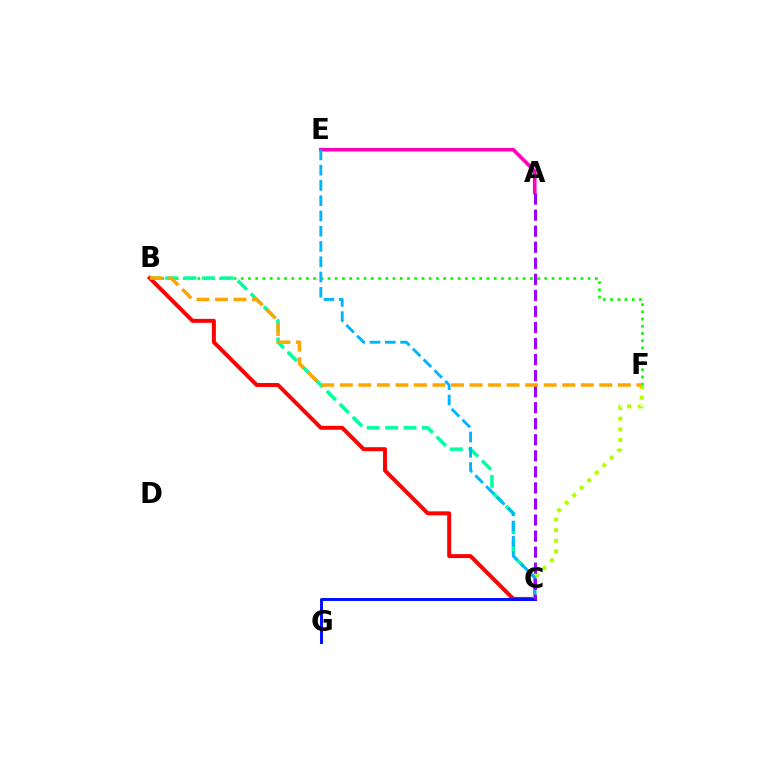{('B', 'F'): [{'color': '#08ff00', 'line_style': 'dotted', 'thickness': 1.96}, {'color': '#ffa500', 'line_style': 'dashed', 'thickness': 2.52}], ('B', 'C'): [{'color': '#00ff9d', 'line_style': 'dashed', 'thickness': 2.5}, {'color': '#ff0000', 'line_style': 'solid', 'thickness': 2.84}], ('A', 'E'): [{'color': '#ff00bd', 'line_style': 'solid', 'thickness': 2.59}], ('C', 'F'): [{'color': '#b3ff00', 'line_style': 'dotted', 'thickness': 2.89}], ('C', 'E'): [{'color': '#00b5ff', 'line_style': 'dashed', 'thickness': 2.07}], ('C', 'G'): [{'color': '#0010ff', 'line_style': 'solid', 'thickness': 2.13}], ('A', 'C'): [{'color': '#9b00ff', 'line_style': 'dashed', 'thickness': 2.18}]}